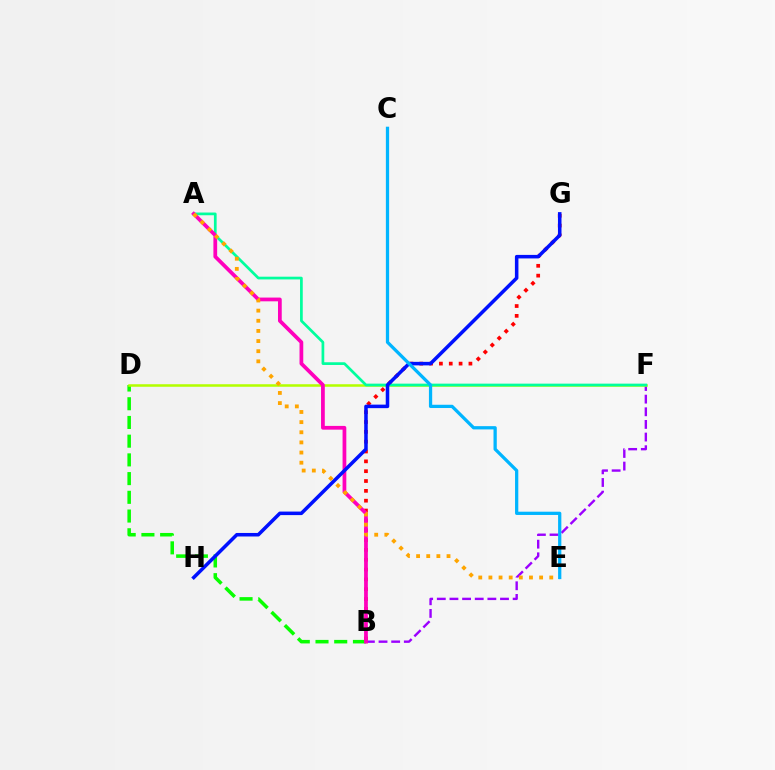{('B', 'D'): [{'color': '#08ff00', 'line_style': 'dashed', 'thickness': 2.54}], ('B', 'F'): [{'color': '#9b00ff', 'line_style': 'dashed', 'thickness': 1.72}], ('D', 'F'): [{'color': '#b3ff00', 'line_style': 'solid', 'thickness': 1.82}], ('B', 'G'): [{'color': '#ff0000', 'line_style': 'dotted', 'thickness': 2.67}], ('A', 'F'): [{'color': '#00ff9d', 'line_style': 'solid', 'thickness': 1.95}], ('A', 'B'): [{'color': '#ff00bd', 'line_style': 'solid', 'thickness': 2.7}], ('G', 'H'): [{'color': '#0010ff', 'line_style': 'solid', 'thickness': 2.54}], ('A', 'E'): [{'color': '#ffa500', 'line_style': 'dotted', 'thickness': 2.76}], ('C', 'E'): [{'color': '#00b5ff', 'line_style': 'solid', 'thickness': 2.35}]}